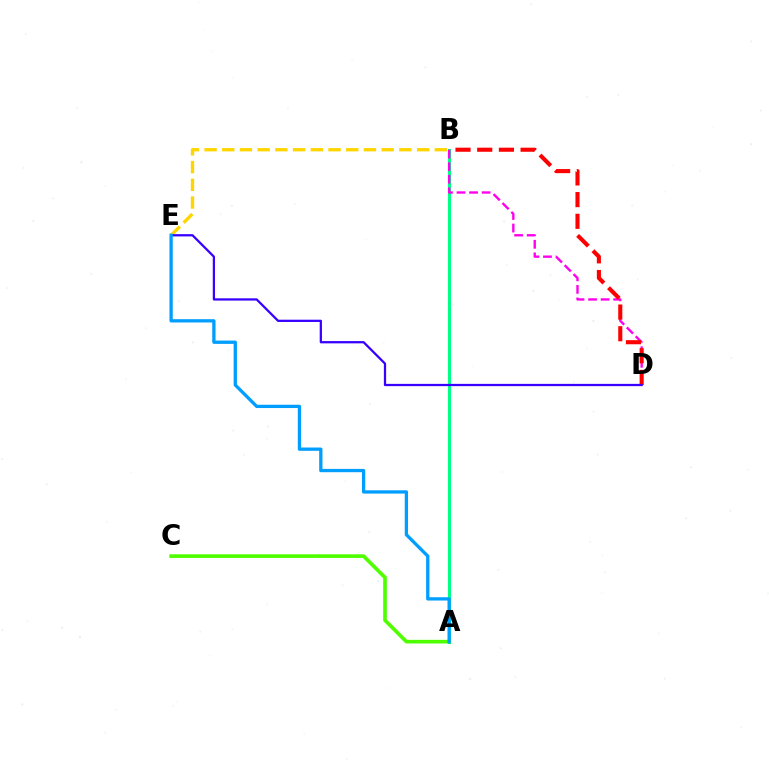{('A', 'B'): [{'color': '#00ff86', 'line_style': 'solid', 'thickness': 2.25}], ('B', 'E'): [{'color': '#ffd500', 'line_style': 'dashed', 'thickness': 2.41}], ('B', 'D'): [{'color': '#ff00ed', 'line_style': 'dashed', 'thickness': 1.71}, {'color': '#ff0000', 'line_style': 'dashed', 'thickness': 2.95}], ('D', 'E'): [{'color': '#3700ff', 'line_style': 'solid', 'thickness': 1.62}], ('A', 'C'): [{'color': '#4fff00', 'line_style': 'solid', 'thickness': 2.63}], ('A', 'E'): [{'color': '#009eff', 'line_style': 'solid', 'thickness': 2.37}]}